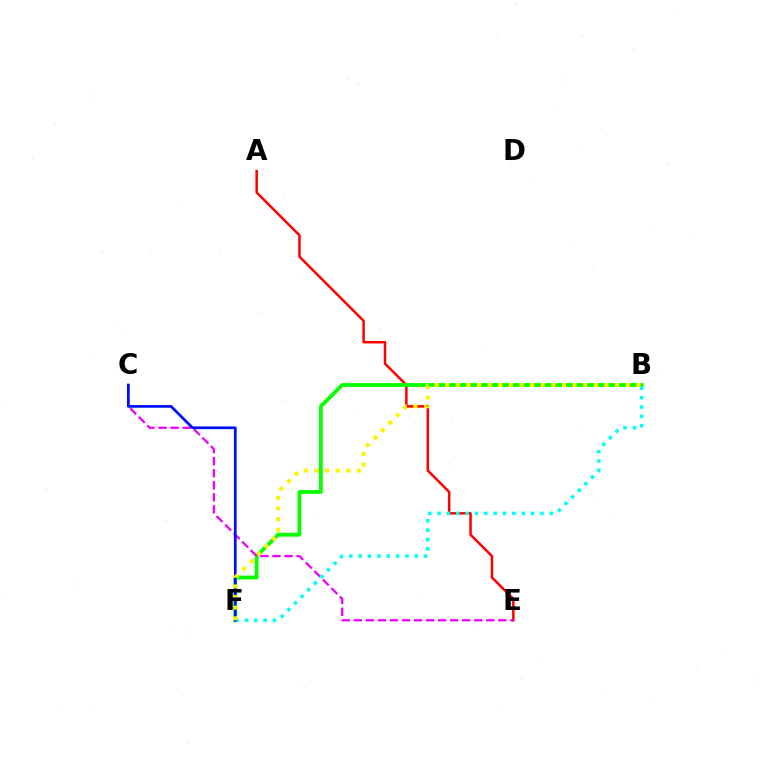{('A', 'E'): [{'color': '#ff0000', 'line_style': 'solid', 'thickness': 1.8}], ('B', 'F'): [{'color': '#08ff00', 'line_style': 'solid', 'thickness': 2.75}, {'color': '#00fff6', 'line_style': 'dotted', 'thickness': 2.54}, {'color': '#fcf500', 'line_style': 'dotted', 'thickness': 2.89}], ('C', 'E'): [{'color': '#ee00ff', 'line_style': 'dashed', 'thickness': 1.64}], ('C', 'F'): [{'color': '#0010ff', 'line_style': 'solid', 'thickness': 1.96}]}